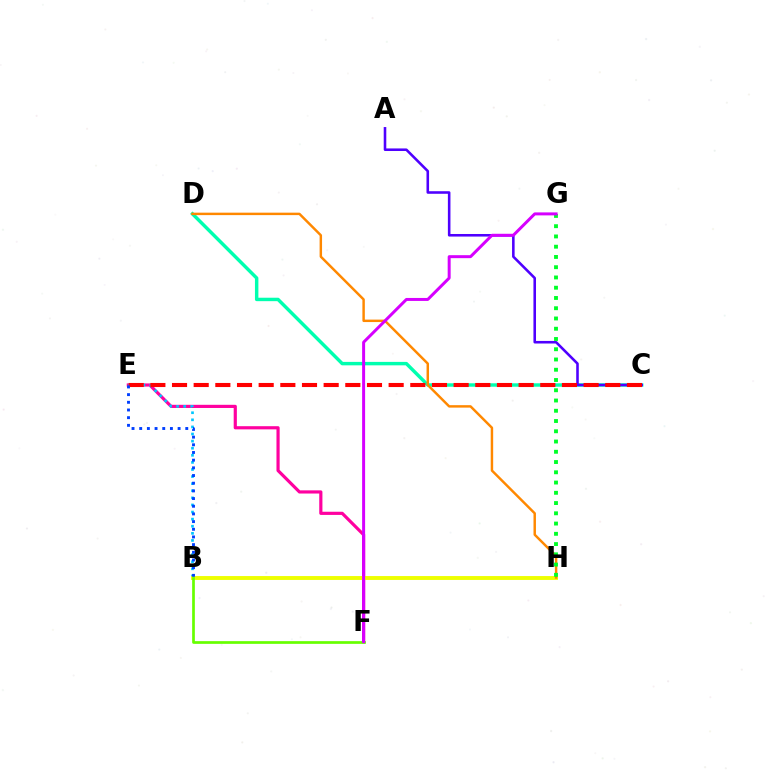{('E', 'F'): [{'color': '#ff00a0', 'line_style': 'solid', 'thickness': 2.29}], ('B', 'E'): [{'color': '#00c7ff', 'line_style': 'dotted', 'thickness': 1.93}, {'color': '#003fff', 'line_style': 'dotted', 'thickness': 2.09}], ('C', 'D'): [{'color': '#00ffaf', 'line_style': 'solid', 'thickness': 2.48}], ('A', 'C'): [{'color': '#4f00ff', 'line_style': 'solid', 'thickness': 1.85}], ('B', 'H'): [{'color': '#eeff00', 'line_style': 'solid', 'thickness': 2.8}], ('B', 'F'): [{'color': '#66ff00', 'line_style': 'solid', 'thickness': 1.95}], ('C', 'E'): [{'color': '#ff0000', 'line_style': 'dashed', 'thickness': 2.94}], ('D', 'H'): [{'color': '#ff8800', 'line_style': 'solid', 'thickness': 1.77}], ('G', 'H'): [{'color': '#00ff27', 'line_style': 'dotted', 'thickness': 2.79}], ('F', 'G'): [{'color': '#d600ff', 'line_style': 'solid', 'thickness': 2.15}]}